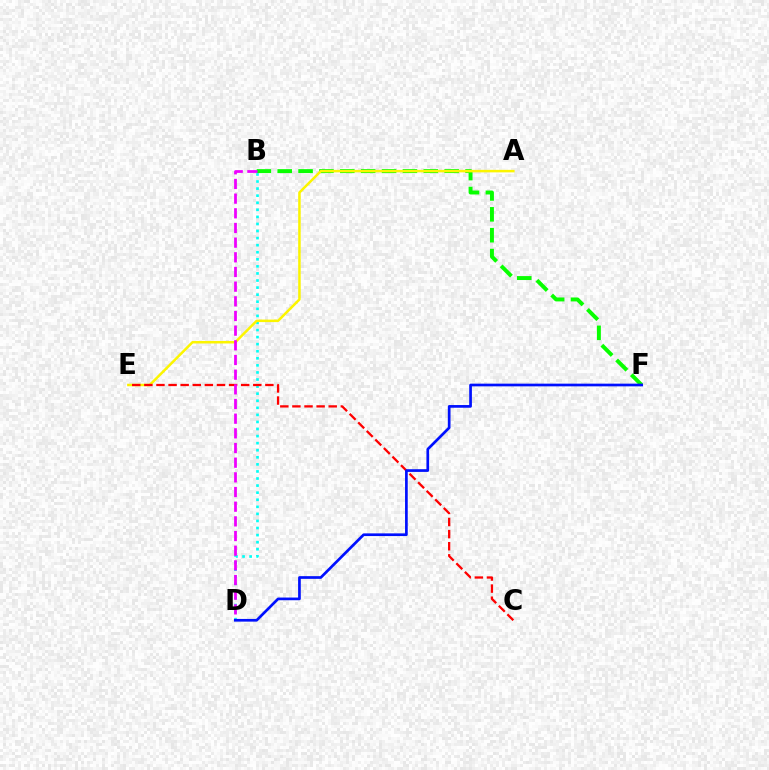{('B', 'D'): [{'color': '#00fff6', 'line_style': 'dotted', 'thickness': 1.92}, {'color': '#ee00ff', 'line_style': 'dashed', 'thickness': 1.99}], ('B', 'F'): [{'color': '#08ff00', 'line_style': 'dashed', 'thickness': 2.84}], ('A', 'E'): [{'color': '#fcf500', 'line_style': 'solid', 'thickness': 1.81}], ('C', 'E'): [{'color': '#ff0000', 'line_style': 'dashed', 'thickness': 1.64}], ('D', 'F'): [{'color': '#0010ff', 'line_style': 'solid', 'thickness': 1.94}]}